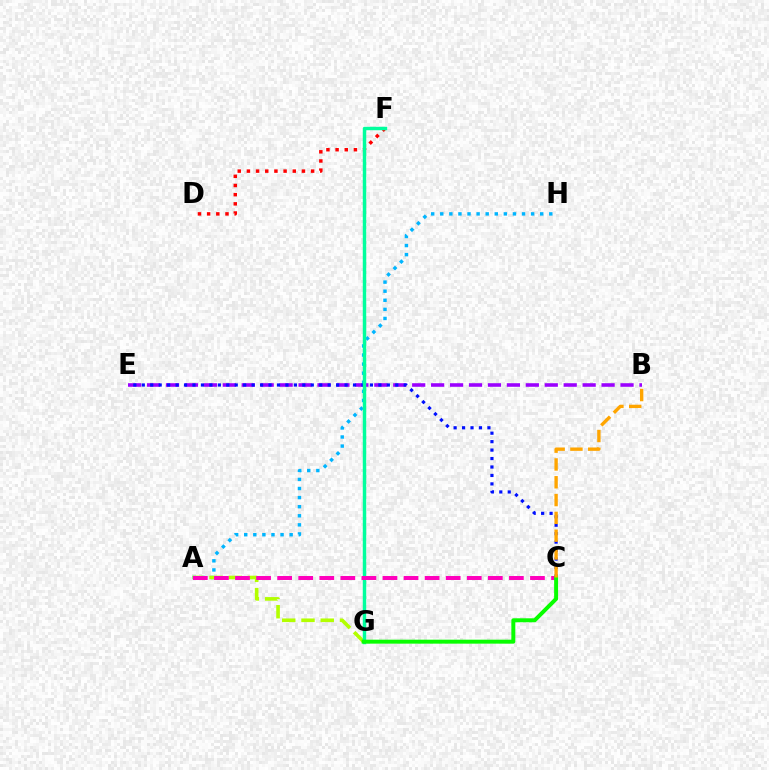{('B', 'E'): [{'color': '#9b00ff', 'line_style': 'dashed', 'thickness': 2.57}], ('A', 'H'): [{'color': '#00b5ff', 'line_style': 'dotted', 'thickness': 2.47}], ('A', 'G'): [{'color': '#b3ff00', 'line_style': 'dashed', 'thickness': 2.62}], ('D', 'F'): [{'color': '#ff0000', 'line_style': 'dotted', 'thickness': 2.49}], ('C', 'E'): [{'color': '#0010ff', 'line_style': 'dotted', 'thickness': 2.3}], ('F', 'G'): [{'color': '#00ff9d', 'line_style': 'solid', 'thickness': 2.48}], ('A', 'C'): [{'color': '#ff00bd', 'line_style': 'dashed', 'thickness': 2.86}], ('C', 'G'): [{'color': '#08ff00', 'line_style': 'solid', 'thickness': 2.86}], ('B', 'C'): [{'color': '#ffa500', 'line_style': 'dashed', 'thickness': 2.42}]}